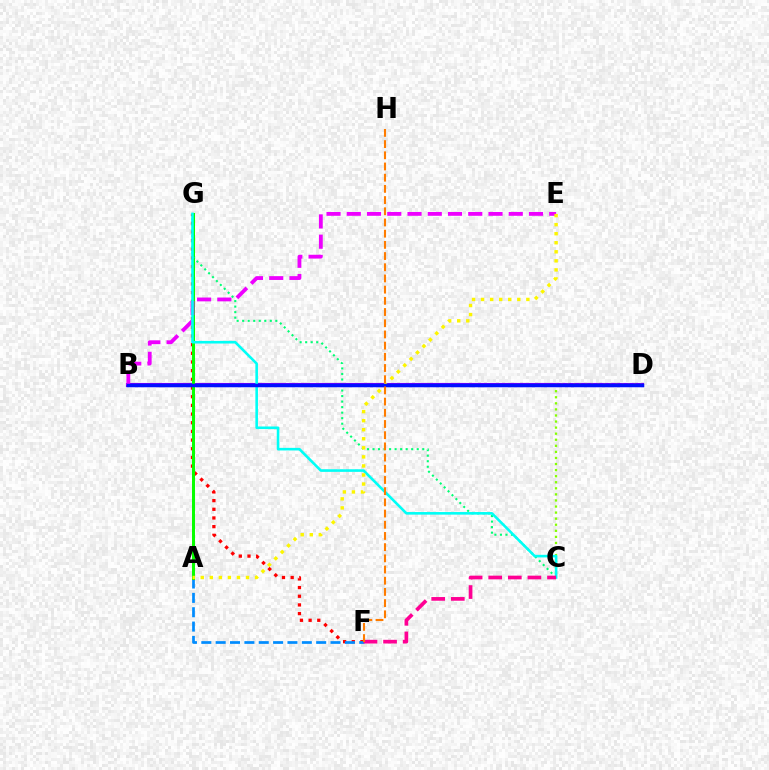{('F', 'G'): [{'color': '#ff0000', 'line_style': 'dotted', 'thickness': 2.36}], ('A', 'F'): [{'color': '#008cff', 'line_style': 'dashed', 'thickness': 1.95}], ('B', 'D'): [{'color': '#7200ff', 'line_style': 'solid', 'thickness': 2.97}, {'color': '#0010ff', 'line_style': 'solid', 'thickness': 2.49}], ('A', 'G'): [{'color': '#08ff00', 'line_style': 'solid', 'thickness': 2.16}], ('C', 'D'): [{'color': '#84ff00', 'line_style': 'dotted', 'thickness': 1.65}], ('B', 'E'): [{'color': '#ee00ff', 'line_style': 'dashed', 'thickness': 2.75}], ('C', 'G'): [{'color': '#00ff74', 'line_style': 'dotted', 'thickness': 1.5}, {'color': '#00fff6', 'line_style': 'solid', 'thickness': 1.87}], ('C', 'F'): [{'color': '#ff0094', 'line_style': 'dashed', 'thickness': 2.66}], ('A', 'E'): [{'color': '#fcf500', 'line_style': 'dotted', 'thickness': 2.46}], ('F', 'H'): [{'color': '#ff7c00', 'line_style': 'dashed', 'thickness': 1.52}]}